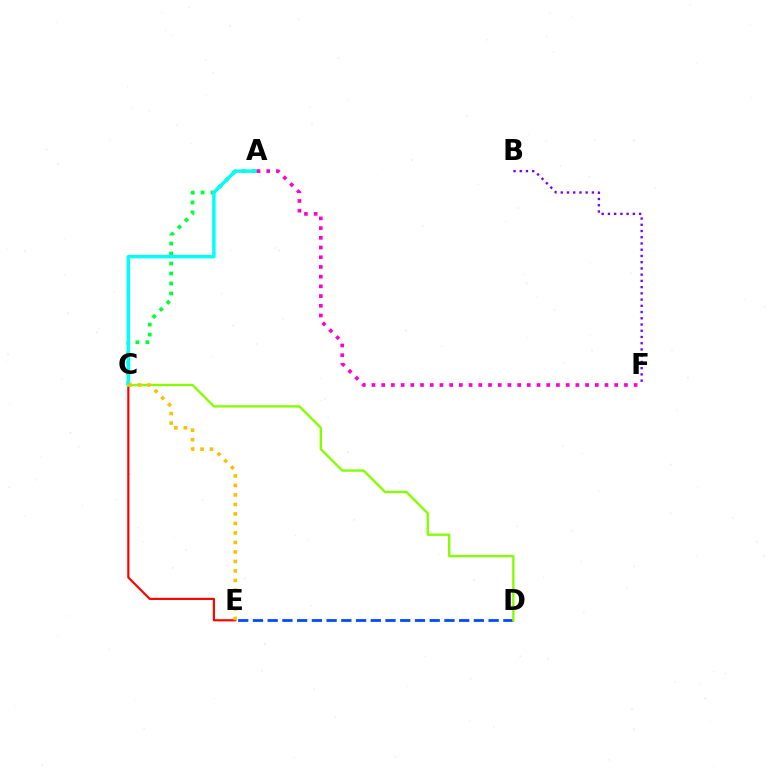{('B', 'F'): [{'color': '#7200ff', 'line_style': 'dotted', 'thickness': 1.69}], ('A', 'C'): [{'color': '#00ff39', 'line_style': 'dotted', 'thickness': 2.71}, {'color': '#00fff6', 'line_style': 'solid', 'thickness': 2.49}], ('C', 'E'): [{'color': '#ff0000', 'line_style': 'solid', 'thickness': 1.56}, {'color': '#ffbd00', 'line_style': 'dotted', 'thickness': 2.58}], ('D', 'E'): [{'color': '#004bff', 'line_style': 'dashed', 'thickness': 2.0}], ('A', 'F'): [{'color': '#ff00cf', 'line_style': 'dotted', 'thickness': 2.64}], ('C', 'D'): [{'color': '#84ff00', 'line_style': 'solid', 'thickness': 1.7}]}